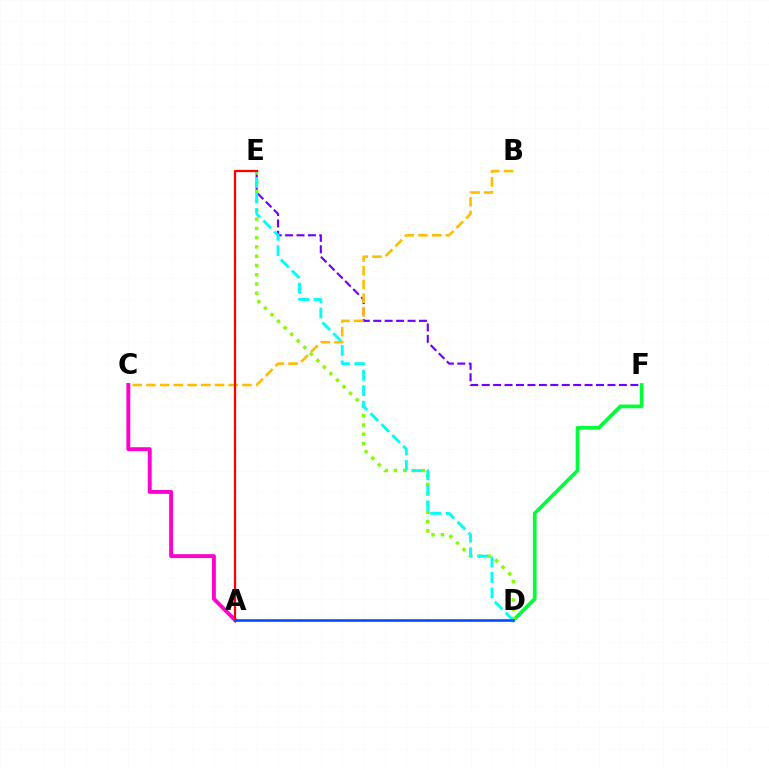{('D', 'F'): [{'color': '#00ff39', 'line_style': 'solid', 'thickness': 2.65}], ('A', 'C'): [{'color': '#ff00cf', 'line_style': 'solid', 'thickness': 2.81}], ('E', 'F'): [{'color': '#7200ff', 'line_style': 'dashed', 'thickness': 1.55}], ('D', 'E'): [{'color': '#84ff00', 'line_style': 'dotted', 'thickness': 2.52}, {'color': '#00fff6', 'line_style': 'dashed', 'thickness': 2.09}], ('B', 'C'): [{'color': '#ffbd00', 'line_style': 'dashed', 'thickness': 1.86}], ('A', 'E'): [{'color': '#ff0000', 'line_style': 'solid', 'thickness': 1.63}], ('A', 'D'): [{'color': '#004bff', 'line_style': 'solid', 'thickness': 1.87}]}